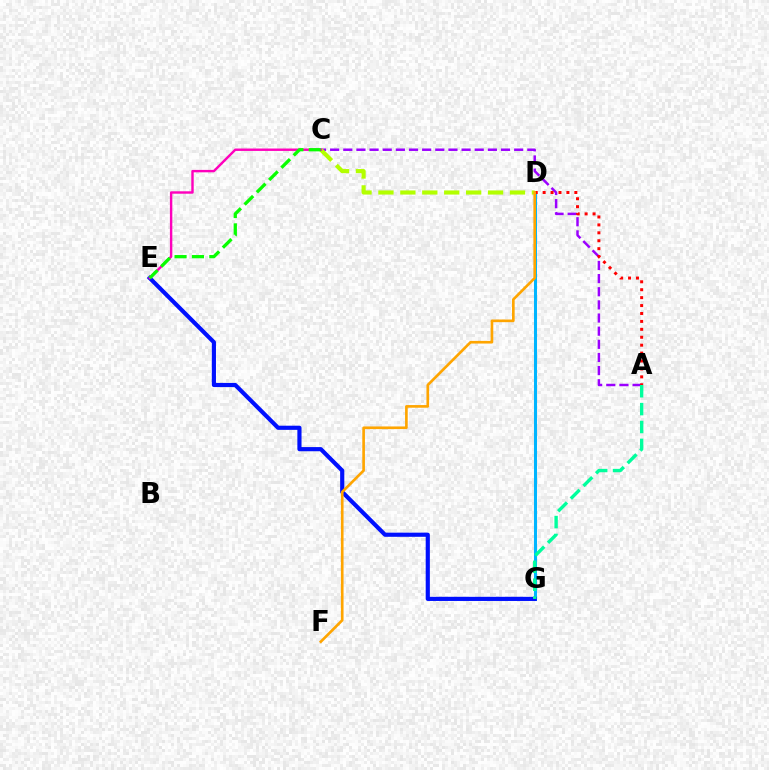{('D', 'G'): [{'color': '#00b5ff', 'line_style': 'solid', 'thickness': 2.19}], ('A', 'C'): [{'color': '#9b00ff', 'line_style': 'dashed', 'thickness': 1.79}], ('C', 'D'): [{'color': '#b3ff00', 'line_style': 'dashed', 'thickness': 2.98}], ('E', 'G'): [{'color': '#0010ff', 'line_style': 'solid', 'thickness': 2.99}], ('A', 'D'): [{'color': '#ff0000', 'line_style': 'dotted', 'thickness': 2.15}], ('A', 'G'): [{'color': '#00ff9d', 'line_style': 'dashed', 'thickness': 2.43}], ('D', 'F'): [{'color': '#ffa500', 'line_style': 'solid', 'thickness': 1.91}], ('C', 'E'): [{'color': '#ff00bd', 'line_style': 'solid', 'thickness': 1.74}, {'color': '#08ff00', 'line_style': 'dashed', 'thickness': 2.36}]}